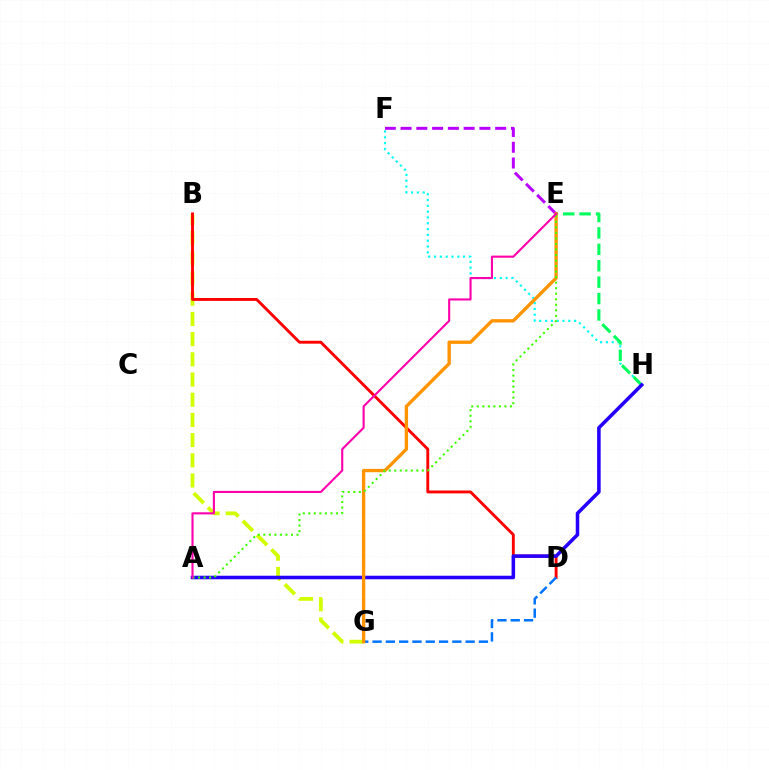{('B', 'G'): [{'color': '#d1ff00', 'line_style': 'dashed', 'thickness': 2.74}], ('F', 'H'): [{'color': '#00fff6', 'line_style': 'dotted', 'thickness': 1.58}], ('E', 'F'): [{'color': '#b900ff', 'line_style': 'dashed', 'thickness': 2.14}], ('B', 'D'): [{'color': '#ff0000', 'line_style': 'solid', 'thickness': 2.08}], ('E', 'H'): [{'color': '#00ff5c', 'line_style': 'dashed', 'thickness': 2.23}], ('A', 'H'): [{'color': '#2500ff', 'line_style': 'solid', 'thickness': 2.55}], ('D', 'G'): [{'color': '#0074ff', 'line_style': 'dashed', 'thickness': 1.81}], ('E', 'G'): [{'color': '#ff9400', 'line_style': 'solid', 'thickness': 2.4}], ('A', 'E'): [{'color': '#3dff00', 'line_style': 'dotted', 'thickness': 1.5}, {'color': '#ff00ac', 'line_style': 'solid', 'thickness': 1.52}]}